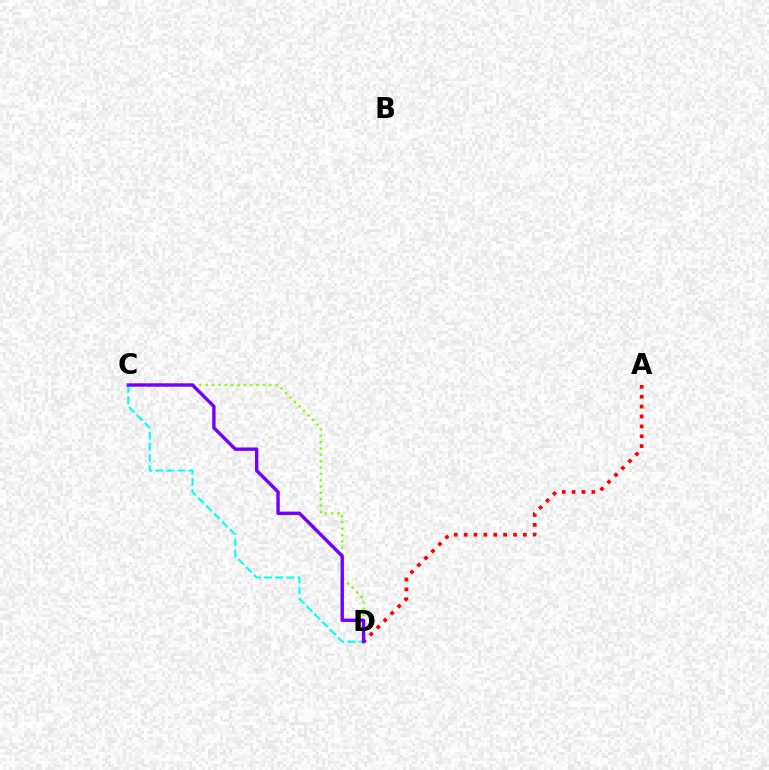{('A', 'D'): [{'color': '#ff0000', 'line_style': 'dotted', 'thickness': 2.68}], ('C', 'D'): [{'color': '#84ff00', 'line_style': 'dotted', 'thickness': 1.73}, {'color': '#00fff6', 'line_style': 'dashed', 'thickness': 1.51}, {'color': '#7200ff', 'line_style': 'solid', 'thickness': 2.45}]}